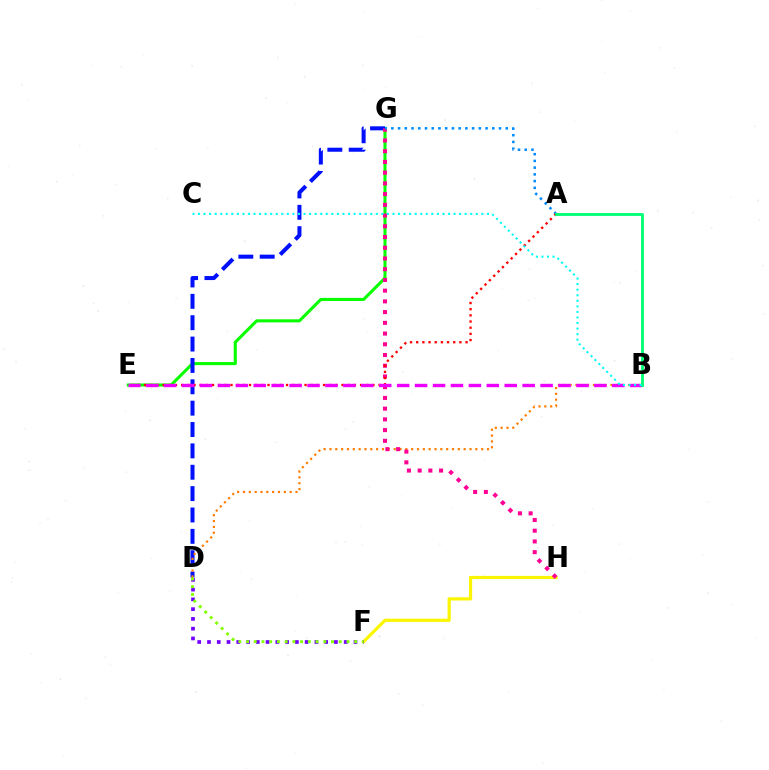{('E', 'G'): [{'color': '#08ff00', 'line_style': 'solid', 'thickness': 2.21}], ('D', 'G'): [{'color': '#0010ff', 'line_style': 'dashed', 'thickness': 2.9}], ('F', 'H'): [{'color': '#fcf500', 'line_style': 'solid', 'thickness': 2.3}], ('D', 'F'): [{'color': '#7200ff', 'line_style': 'dotted', 'thickness': 2.65}, {'color': '#84ff00', 'line_style': 'dotted', 'thickness': 2.1}], ('B', 'D'): [{'color': '#ff7c00', 'line_style': 'dotted', 'thickness': 1.59}], ('G', 'H'): [{'color': '#ff0094', 'line_style': 'dotted', 'thickness': 2.91}], ('A', 'G'): [{'color': '#008cff', 'line_style': 'dotted', 'thickness': 1.83}], ('A', 'E'): [{'color': '#ff0000', 'line_style': 'dotted', 'thickness': 1.68}], ('B', 'E'): [{'color': '#ee00ff', 'line_style': 'dashed', 'thickness': 2.44}], ('A', 'B'): [{'color': '#00ff74', 'line_style': 'solid', 'thickness': 2.03}], ('B', 'C'): [{'color': '#00fff6', 'line_style': 'dotted', 'thickness': 1.51}]}